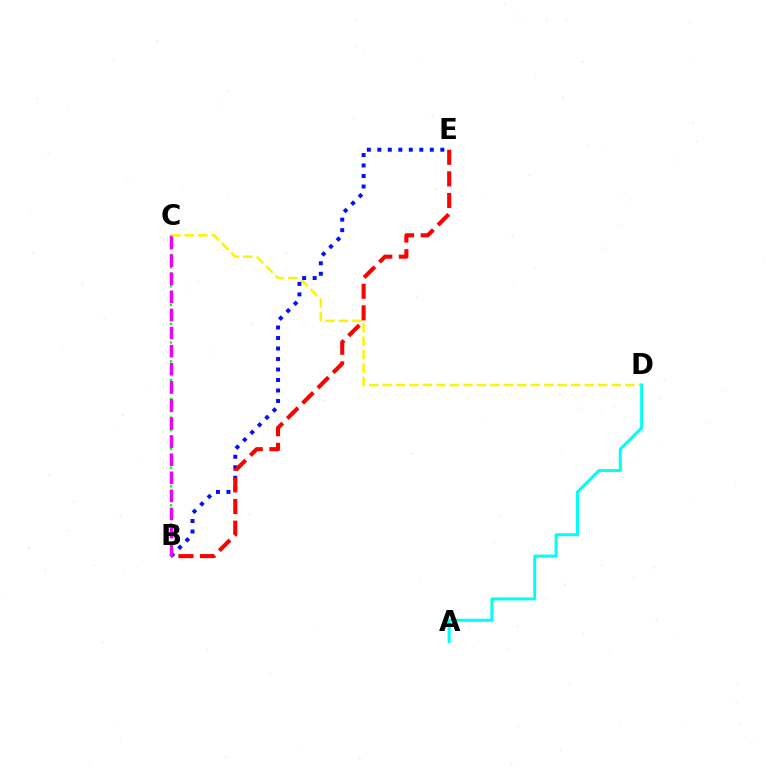{('B', 'C'): [{'color': '#08ff00', 'line_style': 'dotted', 'thickness': 1.7}, {'color': '#ee00ff', 'line_style': 'dashed', 'thickness': 2.46}], ('C', 'D'): [{'color': '#fcf500', 'line_style': 'dashed', 'thickness': 1.83}], ('B', 'E'): [{'color': '#0010ff', 'line_style': 'dotted', 'thickness': 2.85}, {'color': '#ff0000', 'line_style': 'dashed', 'thickness': 2.94}], ('A', 'D'): [{'color': '#00fff6', 'line_style': 'solid', 'thickness': 2.17}]}